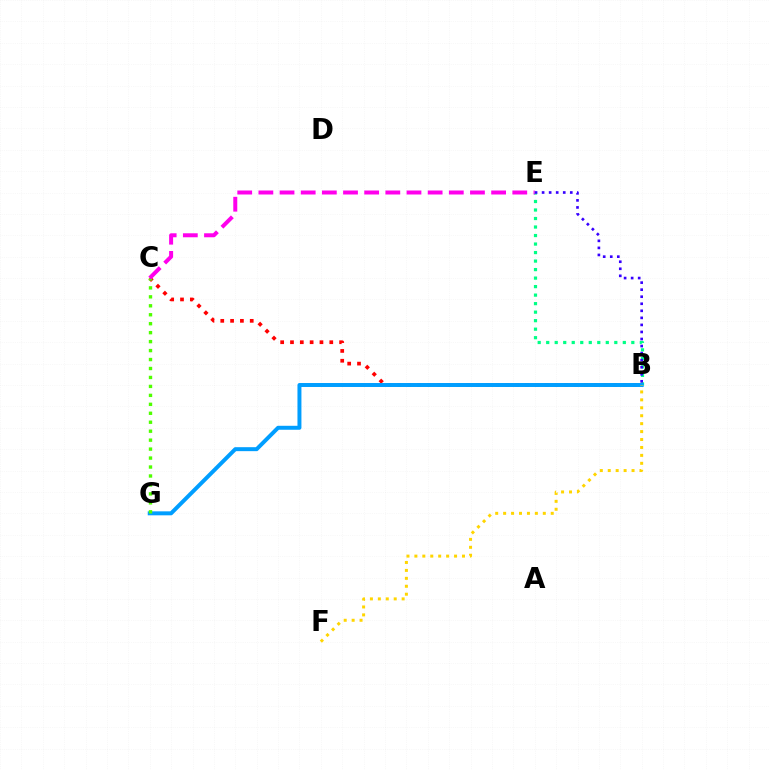{('B', 'E'): [{'color': '#00ff86', 'line_style': 'dotted', 'thickness': 2.31}, {'color': '#3700ff', 'line_style': 'dotted', 'thickness': 1.91}], ('B', 'C'): [{'color': '#ff0000', 'line_style': 'dotted', 'thickness': 2.67}], ('B', 'G'): [{'color': '#009eff', 'line_style': 'solid', 'thickness': 2.86}], ('B', 'F'): [{'color': '#ffd500', 'line_style': 'dotted', 'thickness': 2.16}], ('C', 'G'): [{'color': '#4fff00', 'line_style': 'dotted', 'thickness': 2.43}], ('C', 'E'): [{'color': '#ff00ed', 'line_style': 'dashed', 'thickness': 2.87}]}